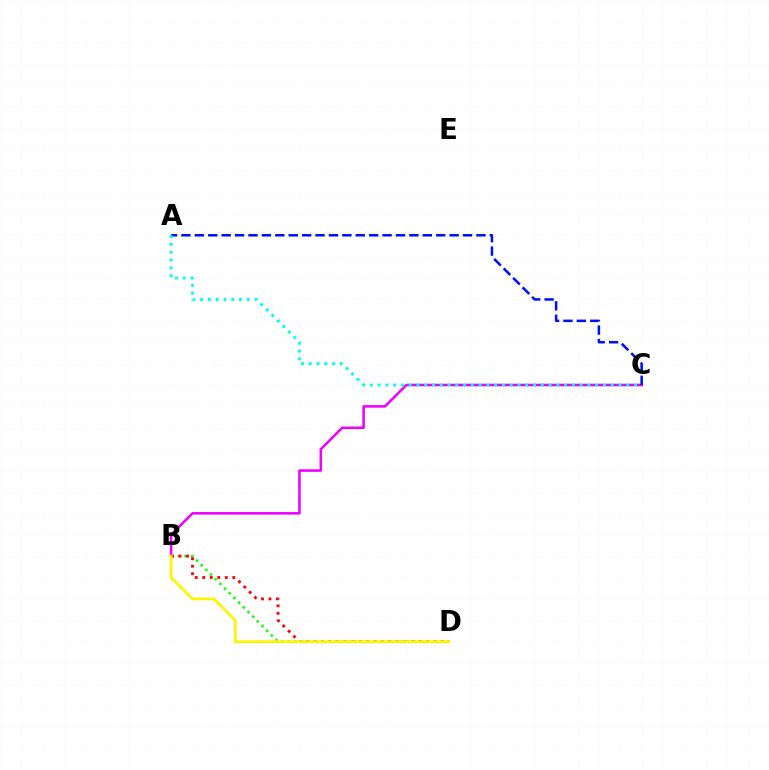{('B', 'D'): [{'color': '#08ff00', 'line_style': 'dotted', 'thickness': 1.8}, {'color': '#ff0000', 'line_style': 'dotted', 'thickness': 2.04}, {'color': '#fcf500', 'line_style': 'solid', 'thickness': 1.97}], ('B', 'C'): [{'color': '#ee00ff', 'line_style': 'solid', 'thickness': 1.83}], ('A', 'C'): [{'color': '#0010ff', 'line_style': 'dashed', 'thickness': 1.82}, {'color': '#00fff6', 'line_style': 'dotted', 'thickness': 2.11}]}